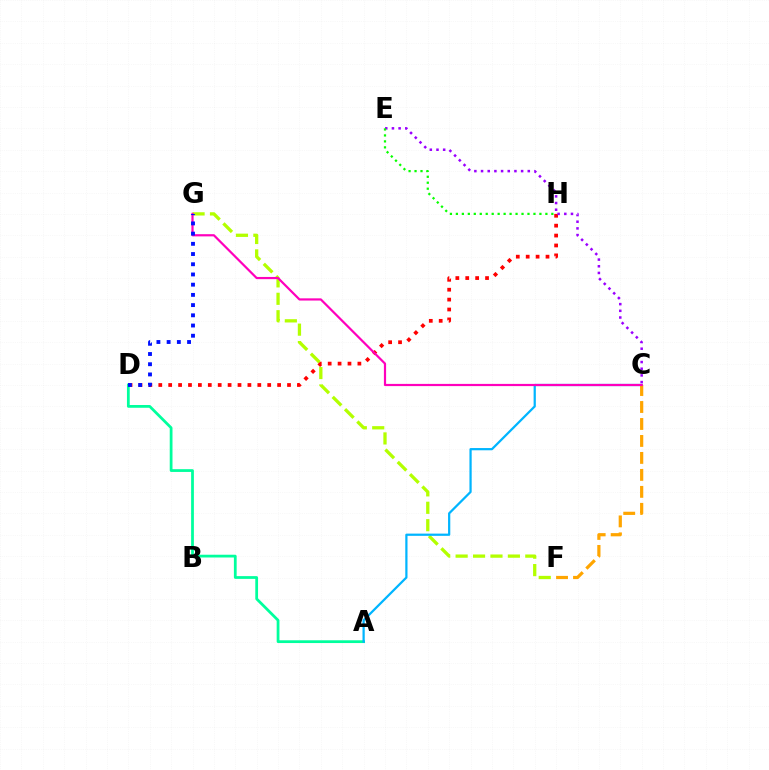{('F', 'G'): [{'color': '#b3ff00', 'line_style': 'dashed', 'thickness': 2.37}], ('D', 'H'): [{'color': '#ff0000', 'line_style': 'dotted', 'thickness': 2.69}], ('A', 'D'): [{'color': '#00ff9d', 'line_style': 'solid', 'thickness': 1.99}], ('C', 'E'): [{'color': '#9b00ff', 'line_style': 'dotted', 'thickness': 1.81}], ('A', 'C'): [{'color': '#00b5ff', 'line_style': 'solid', 'thickness': 1.61}], ('C', 'F'): [{'color': '#ffa500', 'line_style': 'dashed', 'thickness': 2.31}], ('C', 'G'): [{'color': '#ff00bd', 'line_style': 'solid', 'thickness': 1.59}], ('E', 'H'): [{'color': '#08ff00', 'line_style': 'dotted', 'thickness': 1.62}], ('D', 'G'): [{'color': '#0010ff', 'line_style': 'dotted', 'thickness': 2.77}]}